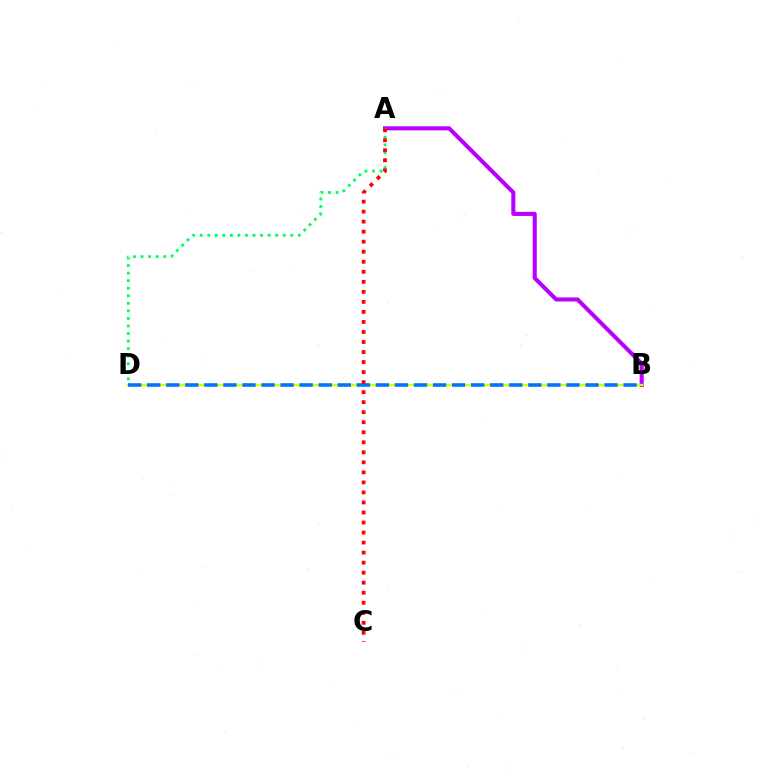{('A', 'B'): [{'color': '#b900ff', 'line_style': 'solid', 'thickness': 2.94}], ('B', 'D'): [{'color': '#d1ff00', 'line_style': 'solid', 'thickness': 1.72}, {'color': '#0074ff', 'line_style': 'dashed', 'thickness': 2.59}], ('A', 'D'): [{'color': '#00ff5c', 'line_style': 'dotted', 'thickness': 2.05}], ('A', 'C'): [{'color': '#ff0000', 'line_style': 'dotted', 'thickness': 2.72}]}